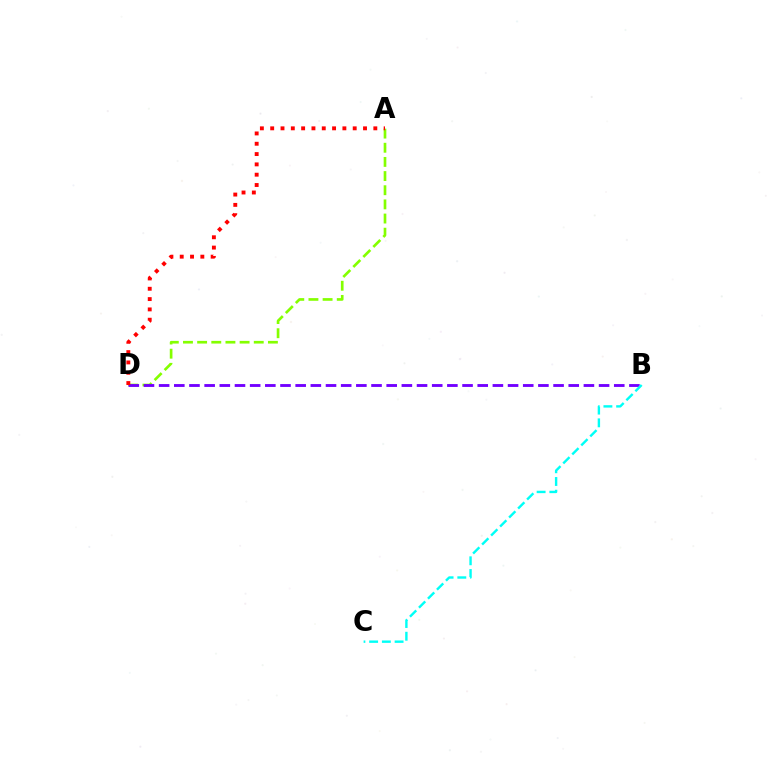{('A', 'D'): [{'color': '#84ff00', 'line_style': 'dashed', 'thickness': 1.92}, {'color': '#ff0000', 'line_style': 'dotted', 'thickness': 2.8}], ('B', 'D'): [{'color': '#7200ff', 'line_style': 'dashed', 'thickness': 2.06}], ('B', 'C'): [{'color': '#00fff6', 'line_style': 'dashed', 'thickness': 1.73}]}